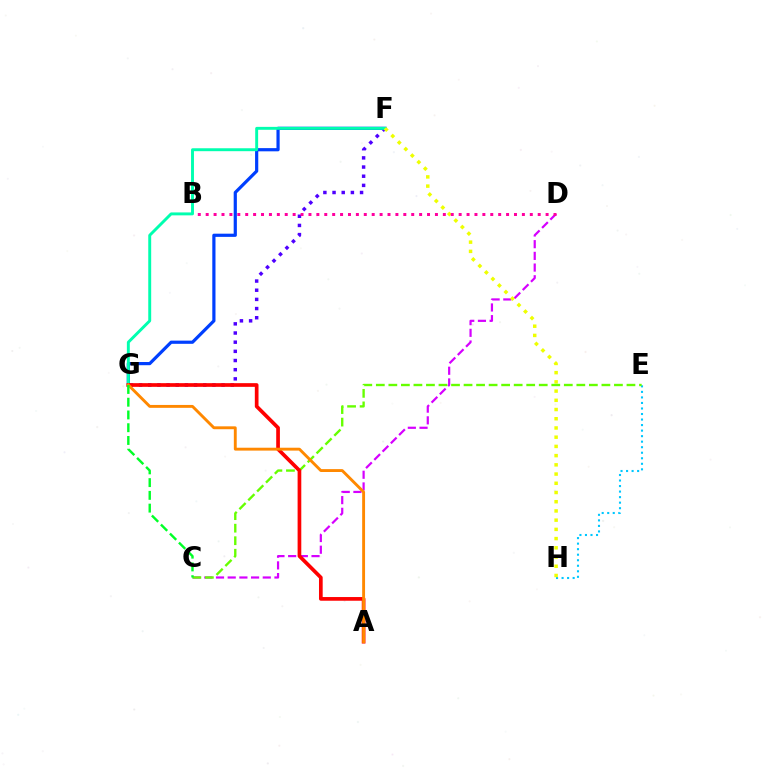{('F', 'G'): [{'color': '#003fff', 'line_style': 'solid', 'thickness': 2.3}, {'color': '#4f00ff', 'line_style': 'dotted', 'thickness': 2.49}, {'color': '#00ffaf', 'line_style': 'solid', 'thickness': 2.11}], ('E', 'H'): [{'color': '#00c7ff', 'line_style': 'dotted', 'thickness': 1.5}], ('C', 'D'): [{'color': '#d600ff', 'line_style': 'dashed', 'thickness': 1.59}], ('F', 'H'): [{'color': '#eeff00', 'line_style': 'dotted', 'thickness': 2.5}], ('C', 'E'): [{'color': '#66ff00', 'line_style': 'dashed', 'thickness': 1.7}], ('A', 'G'): [{'color': '#ff0000', 'line_style': 'solid', 'thickness': 2.66}, {'color': '#ff8800', 'line_style': 'solid', 'thickness': 2.08}], ('C', 'G'): [{'color': '#00ff27', 'line_style': 'dashed', 'thickness': 1.73}], ('B', 'D'): [{'color': '#ff00a0', 'line_style': 'dotted', 'thickness': 2.15}]}